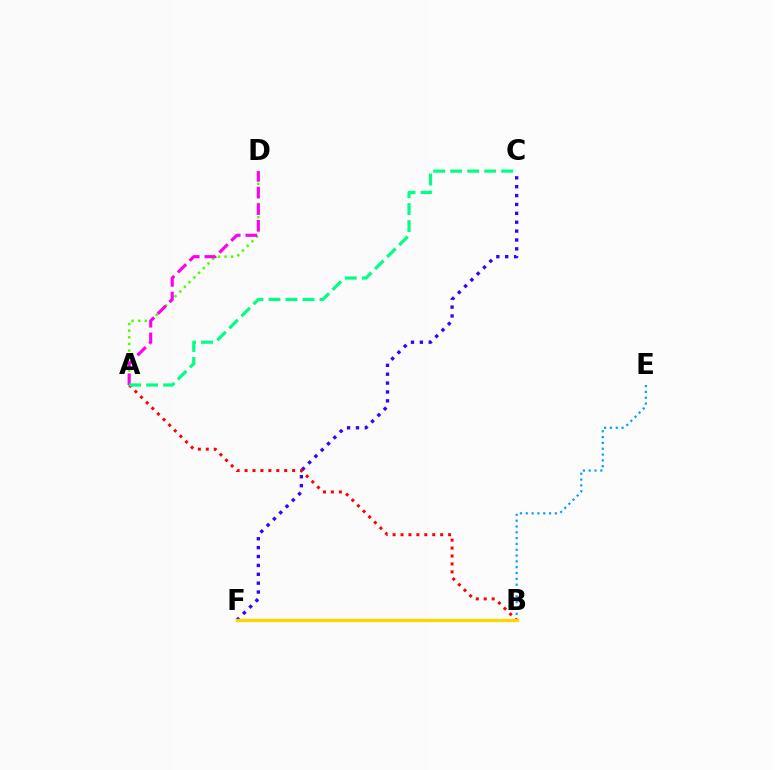{('C', 'F'): [{'color': '#3700ff', 'line_style': 'dotted', 'thickness': 2.41}], ('B', 'E'): [{'color': '#009eff', 'line_style': 'dotted', 'thickness': 1.58}], ('A', 'B'): [{'color': '#ff0000', 'line_style': 'dotted', 'thickness': 2.15}], ('A', 'D'): [{'color': '#4fff00', 'line_style': 'dotted', 'thickness': 1.8}, {'color': '#ff00ed', 'line_style': 'dashed', 'thickness': 2.26}], ('B', 'F'): [{'color': '#ffd500', 'line_style': 'solid', 'thickness': 2.4}], ('A', 'C'): [{'color': '#00ff86', 'line_style': 'dashed', 'thickness': 2.31}]}